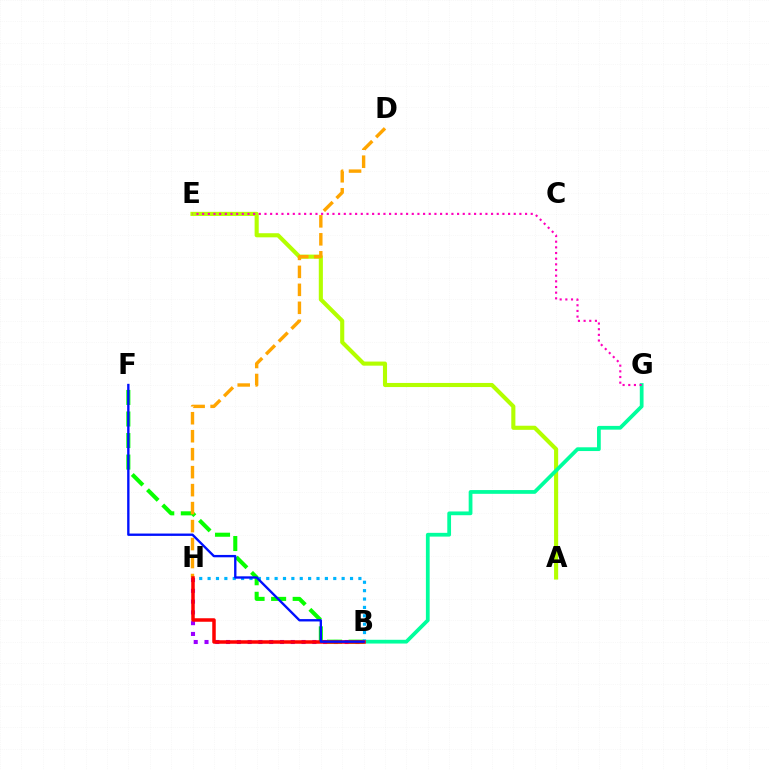{('B', 'H'): [{'color': '#9b00ff', 'line_style': 'dotted', 'thickness': 2.93}, {'color': '#00b5ff', 'line_style': 'dotted', 'thickness': 2.28}, {'color': '#ff0000', 'line_style': 'solid', 'thickness': 2.52}], ('A', 'E'): [{'color': '#b3ff00', 'line_style': 'solid', 'thickness': 2.96}], ('B', 'F'): [{'color': '#08ff00', 'line_style': 'dashed', 'thickness': 2.93}, {'color': '#0010ff', 'line_style': 'solid', 'thickness': 1.7}], ('B', 'G'): [{'color': '#00ff9d', 'line_style': 'solid', 'thickness': 2.7}], ('D', 'H'): [{'color': '#ffa500', 'line_style': 'dashed', 'thickness': 2.44}], ('E', 'G'): [{'color': '#ff00bd', 'line_style': 'dotted', 'thickness': 1.54}]}